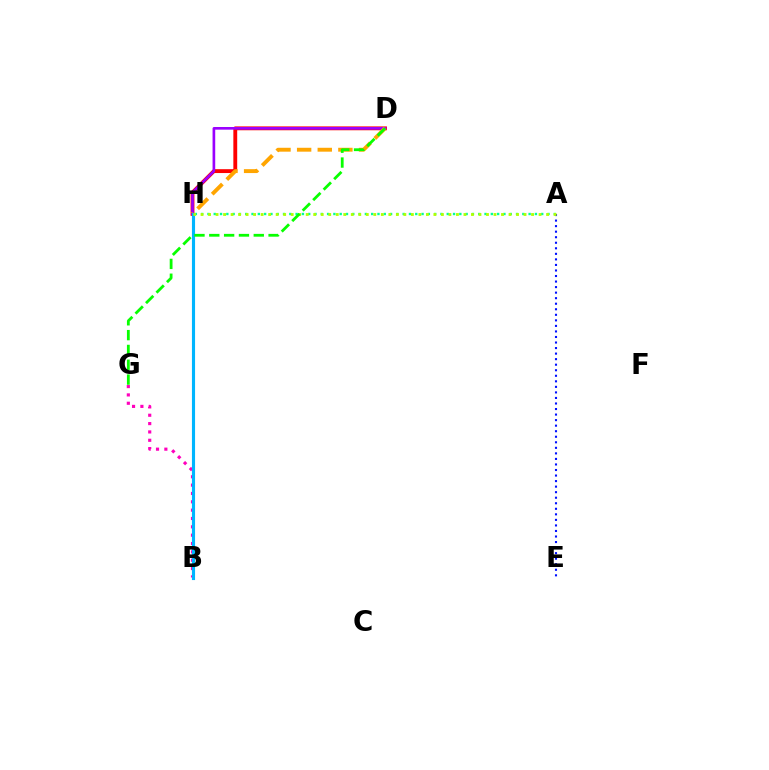{('D', 'H'): [{'color': '#ff0000', 'line_style': 'solid', 'thickness': 2.77}, {'color': '#9b00ff', 'line_style': 'solid', 'thickness': 1.91}, {'color': '#ffa500', 'line_style': 'dashed', 'thickness': 2.8}], ('A', 'H'): [{'color': '#00ff9d', 'line_style': 'dotted', 'thickness': 1.71}, {'color': '#b3ff00', 'line_style': 'dotted', 'thickness': 2.04}], ('B', 'G'): [{'color': '#ff00bd', 'line_style': 'dotted', 'thickness': 2.27}], ('A', 'E'): [{'color': '#0010ff', 'line_style': 'dotted', 'thickness': 1.51}], ('B', 'H'): [{'color': '#00b5ff', 'line_style': 'solid', 'thickness': 2.25}], ('D', 'G'): [{'color': '#08ff00', 'line_style': 'dashed', 'thickness': 2.01}]}